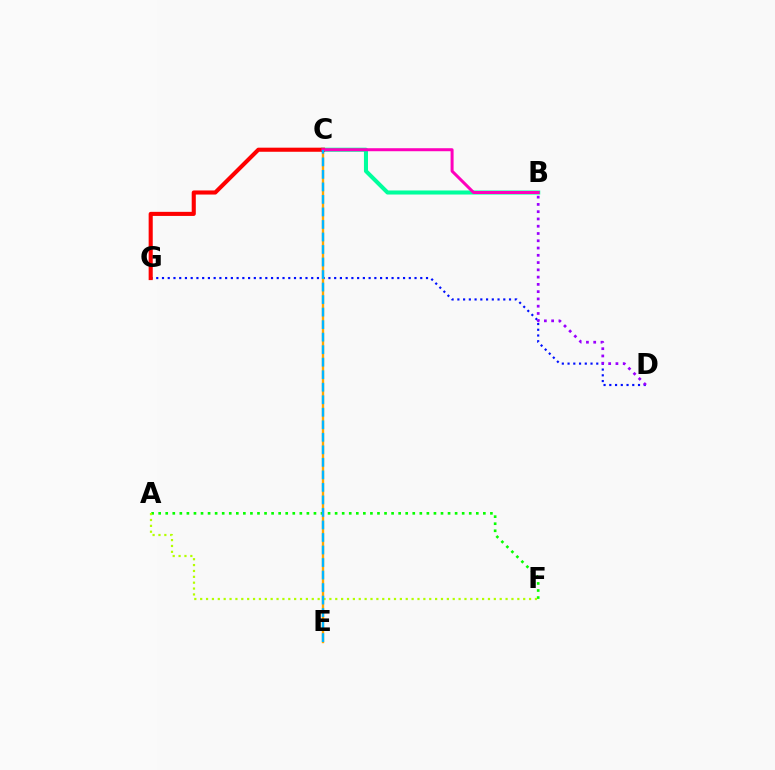{('D', 'G'): [{'color': '#0010ff', 'line_style': 'dotted', 'thickness': 1.56}], ('A', 'F'): [{'color': '#08ff00', 'line_style': 'dotted', 'thickness': 1.92}, {'color': '#b3ff00', 'line_style': 'dotted', 'thickness': 1.6}], ('C', 'E'): [{'color': '#ffa500', 'line_style': 'solid', 'thickness': 1.72}, {'color': '#00b5ff', 'line_style': 'dashed', 'thickness': 1.7}], ('B', 'C'): [{'color': '#00ff9d', 'line_style': 'solid', 'thickness': 2.92}, {'color': '#ff00bd', 'line_style': 'solid', 'thickness': 2.16}], ('C', 'G'): [{'color': '#ff0000', 'line_style': 'solid', 'thickness': 2.94}], ('B', 'D'): [{'color': '#9b00ff', 'line_style': 'dotted', 'thickness': 1.98}]}